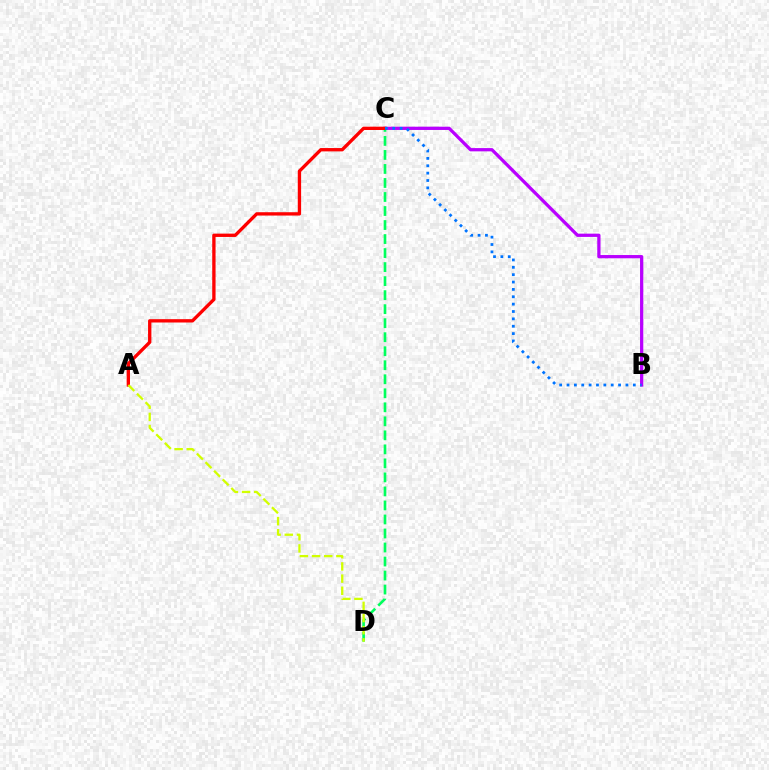{('C', 'D'): [{'color': '#00ff5c', 'line_style': 'dashed', 'thickness': 1.9}], ('B', 'C'): [{'color': '#b900ff', 'line_style': 'solid', 'thickness': 2.35}, {'color': '#0074ff', 'line_style': 'dotted', 'thickness': 2.0}], ('A', 'C'): [{'color': '#ff0000', 'line_style': 'solid', 'thickness': 2.4}], ('A', 'D'): [{'color': '#d1ff00', 'line_style': 'dashed', 'thickness': 1.65}]}